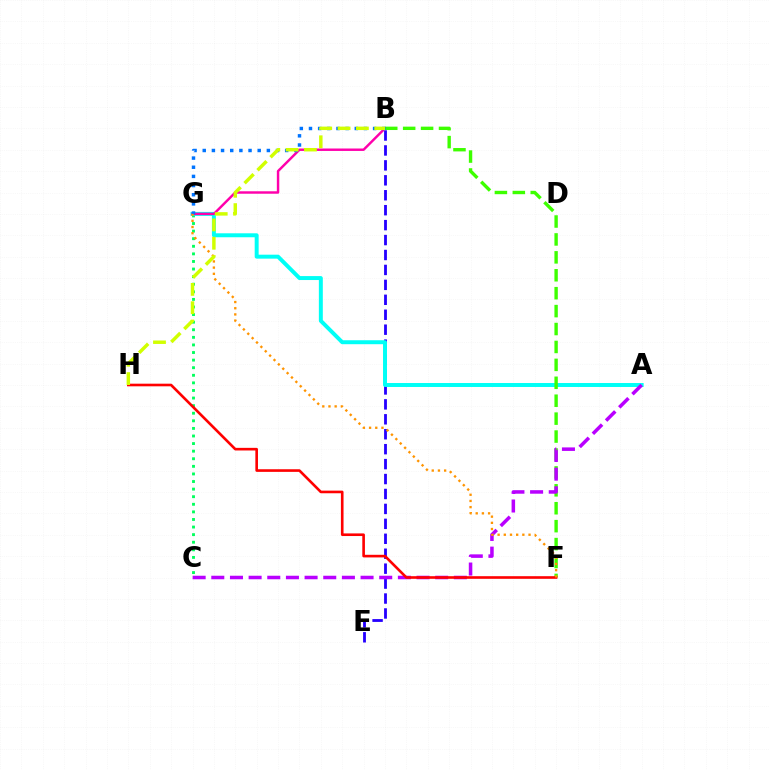{('B', 'E'): [{'color': '#2500ff', 'line_style': 'dashed', 'thickness': 2.03}], ('C', 'G'): [{'color': '#00ff5c', 'line_style': 'dotted', 'thickness': 2.06}], ('A', 'G'): [{'color': '#00fff6', 'line_style': 'solid', 'thickness': 2.85}], ('B', 'G'): [{'color': '#ff00ac', 'line_style': 'solid', 'thickness': 1.76}, {'color': '#0074ff', 'line_style': 'dotted', 'thickness': 2.49}], ('B', 'F'): [{'color': '#3dff00', 'line_style': 'dashed', 'thickness': 2.43}], ('A', 'C'): [{'color': '#b900ff', 'line_style': 'dashed', 'thickness': 2.53}], ('F', 'H'): [{'color': '#ff0000', 'line_style': 'solid', 'thickness': 1.89}], ('F', 'G'): [{'color': '#ff9400', 'line_style': 'dotted', 'thickness': 1.68}], ('B', 'H'): [{'color': '#d1ff00', 'line_style': 'dashed', 'thickness': 2.49}]}